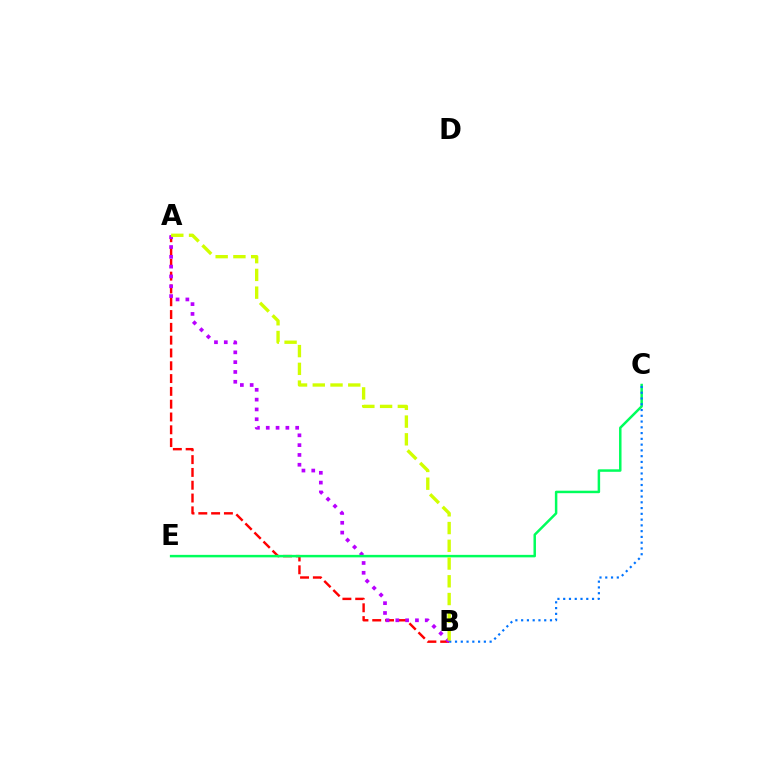{('A', 'B'): [{'color': '#ff0000', 'line_style': 'dashed', 'thickness': 1.74}, {'color': '#b900ff', 'line_style': 'dotted', 'thickness': 2.67}, {'color': '#d1ff00', 'line_style': 'dashed', 'thickness': 2.41}], ('C', 'E'): [{'color': '#00ff5c', 'line_style': 'solid', 'thickness': 1.79}], ('B', 'C'): [{'color': '#0074ff', 'line_style': 'dotted', 'thickness': 1.57}]}